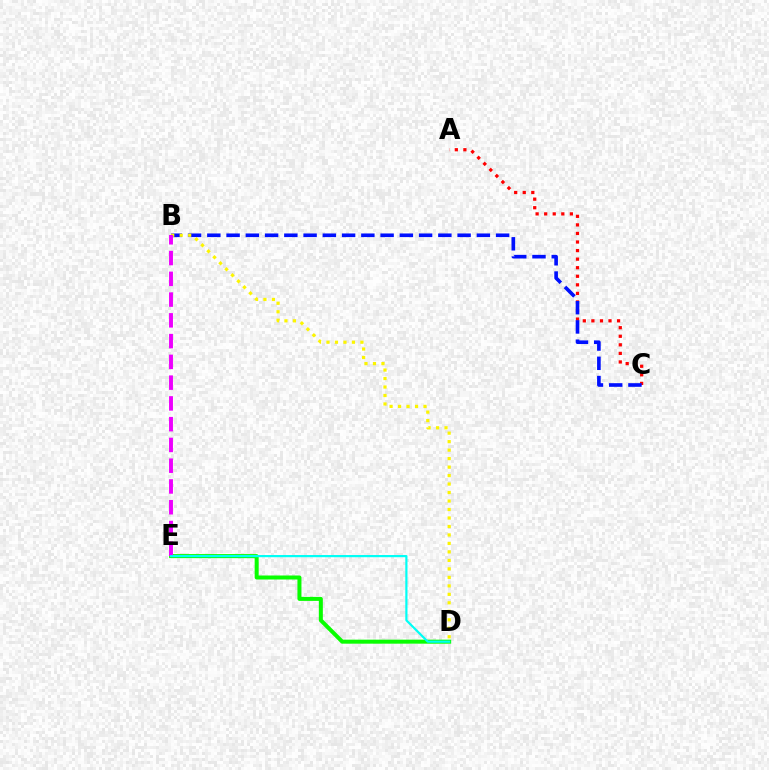{('A', 'C'): [{'color': '#ff0000', 'line_style': 'dotted', 'thickness': 2.33}], ('B', 'C'): [{'color': '#0010ff', 'line_style': 'dashed', 'thickness': 2.62}], ('B', 'D'): [{'color': '#fcf500', 'line_style': 'dotted', 'thickness': 2.31}], ('D', 'E'): [{'color': '#08ff00', 'line_style': 'solid', 'thickness': 2.89}, {'color': '#00fff6', 'line_style': 'solid', 'thickness': 1.58}], ('B', 'E'): [{'color': '#ee00ff', 'line_style': 'dashed', 'thickness': 2.82}]}